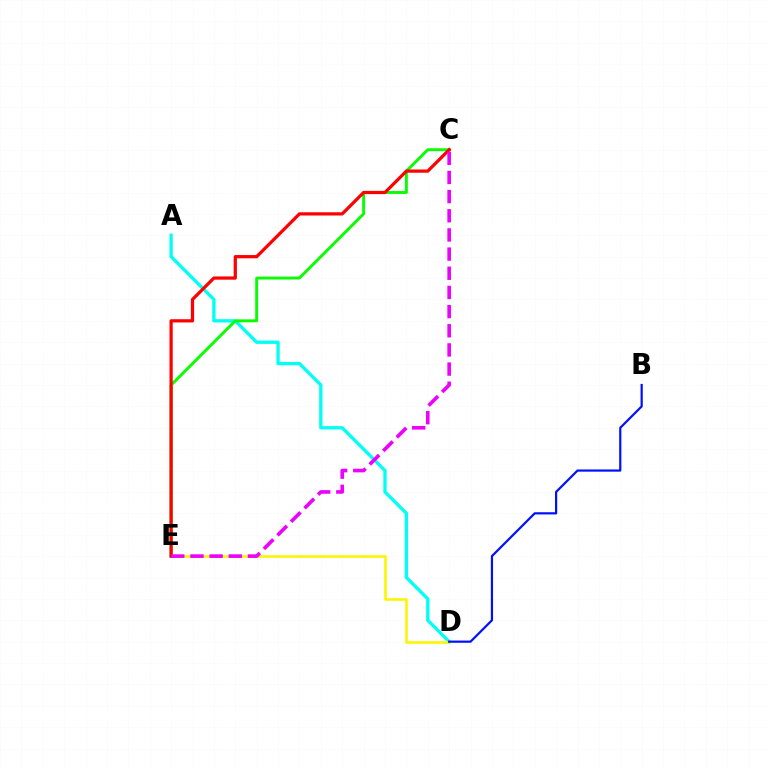{('A', 'D'): [{'color': '#00fff6', 'line_style': 'solid', 'thickness': 2.39}], ('C', 'E'): [{'color': '#08ff00', 'line_style': 'solid', 'thickness': 2.1}, {'color': '#ff0000', 'line_style': 'solid', 'thickness': 2.33}, {'color': '#ee00ff', 'line_style': 'dashed', 'thickness': 2.6}], ('D', 'E'): [{'color': '#fcf500', 'line_style': 'solid', 'thickness': 1.87}], ('B', 'D'): [{'color': '#0010ff', 'line_style': 'solid', 'thickness': 1.59}]}